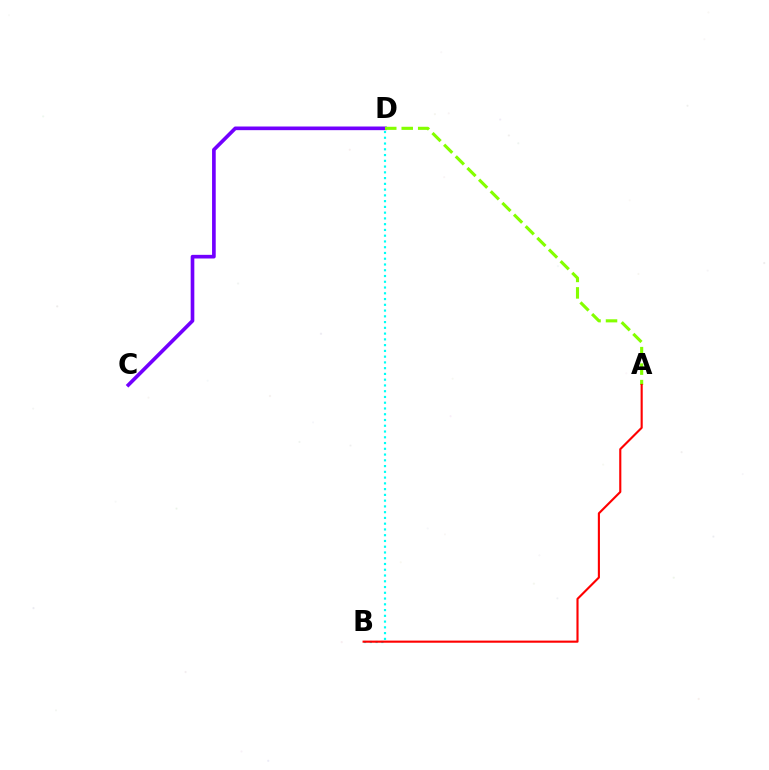{('B', 'D'): [{'color': '#00fff6', 'line_style': 'dotted', 'thickness': 1.56}], ('C', 'D'): [{'color': '#7200ff', 'line_style': 'solid', 'thickness': 2.63}], ('A', 'D'): [{'color': '#84ff00', 'line_style': 'dashed', 'thickness': 2.24}], ('A', 'B'): [{'color': '#ff0000', 'line_style': 'solid', 'thickness': 1.53}]}